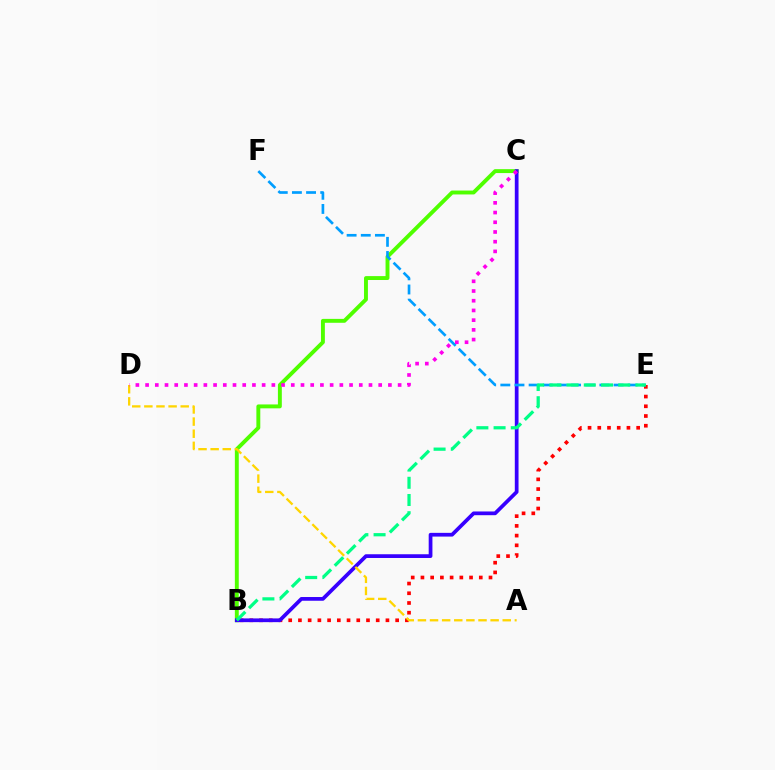{('B', 'E'): [{'color': '#ff0000', 'line_style': 'dotted', 'thickness': 2.64}, {'color': '#00ff86', 'line_style': 'dashed', 'thickness': 2.34}], ('B', 'C'): [{'color': '#4fff00', 'line_style': 'solid', 'thickness': 2.81}, {'color': '#3700ff', 'line_style': 'solid', 'thickness': 2.69}], ('E', 'F'): [{'color': '#009eff', 'line_style': 'dashed', 'thickness': 1.92}], ('A', 'D'): [{'color': '#ffd500', 'line_style': 'dashed', 'thickness': 1.65}], ('C', 'D'): [{'color': '#ff00ed', 'line_style': 'dotted', 'thickness': 2.64}]}